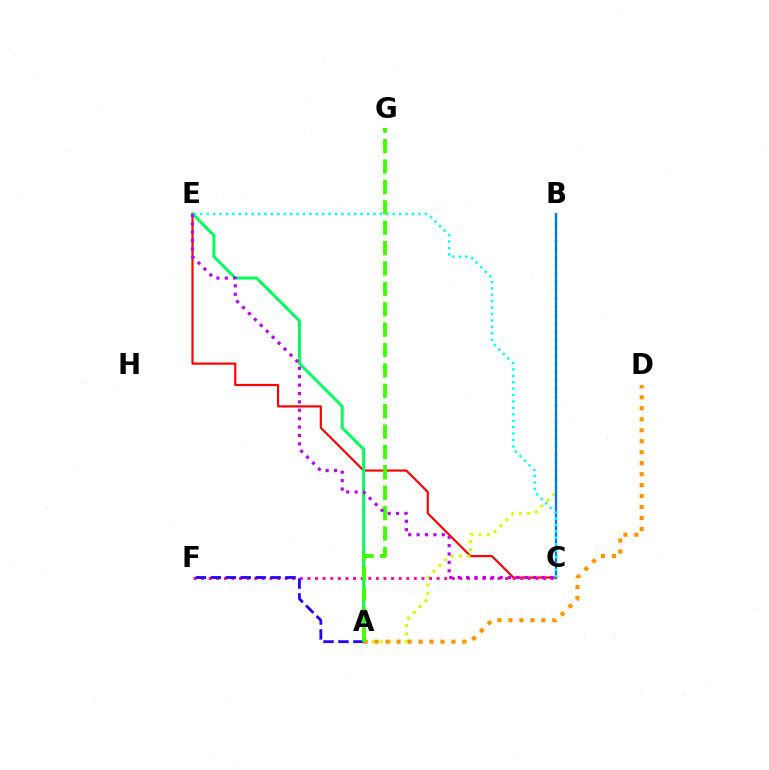{('C', 'E'): [{'color': '#ff0000', 'line_style': 'solid', 'thickness': 1.56}, {'color': '#00fff6', 'line_style': 'dotted', 'thickness': 1.74}, {'color': '#b900ff', 'line_style': 'dotted', 'thickness': 2.28}], ('A', 'B'): [{'color': '#d1ff00', 'line_style': 'dotted', 'thickness': 2.23}], ('A', 'E'): [{'color': '#00ff5c', 'line_style': 'solid', 'thickness': 2.14}], ('C', 'F'): [{'color': '#ff00ac', 'line_style': 'dotted', 'thickness': 2.07}], ('A', 'F'): [{'color': '#2500ff', 'line_style': 'dashed', 'thickness': 2.03}], ('A', 'D'): [{'color': '#ff9400', 'line_style': 'dotted', 'thickness': 2.98}], ('B', 'C'): [{'color': '#0074ff', 'line_style': 'solid', 'thickness': 1.66}], ('A', 'G'): [{'color': '#3dff00', 'line_style': 'dashed', 'thickness': 2.77}]}